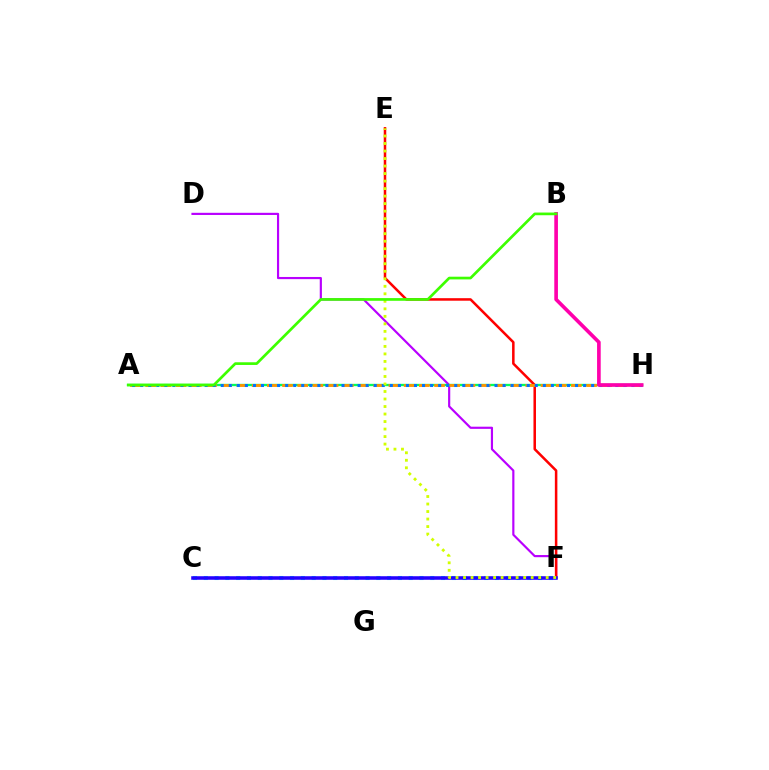{('C', 'F'): [{'color': '#00fff6', 'line_style': 'dotted', 'thickness': 2.93}, {'color': '#2500ff', 'line_style': 'solid', 'thickness': 2.56}], ('D', 'F'): [{'color': '#b900ff', 'line_style': 'solid', 'thickness': 1.56}], ('A', 'H'): [{'color': '#00ff5c', 'line_style': 'solid', 'thickness': 1.68}, {'color': '#ff9400', 'line_style': 'dashed', 'thickness': 2.07}, {'color': '#0074ff', 'line_style': 'dotted', 'thickness': 2.19}], ('E', 'F'): [{'color': '#ff0000', 'line_style': 'solid', 'thickness': 1.82}, {'color': '#d1ff00', 'line_style': 'dotted', 'thickness': 2.04}], ('B', 'H'): [{'color': '#ff00ac', 'line_style': 'solid', 'thickness': 2.62}], ('A', 'B'): [{'color': '#3dff00', 'line_style': 'solid', 'thickness': 1.94}]}